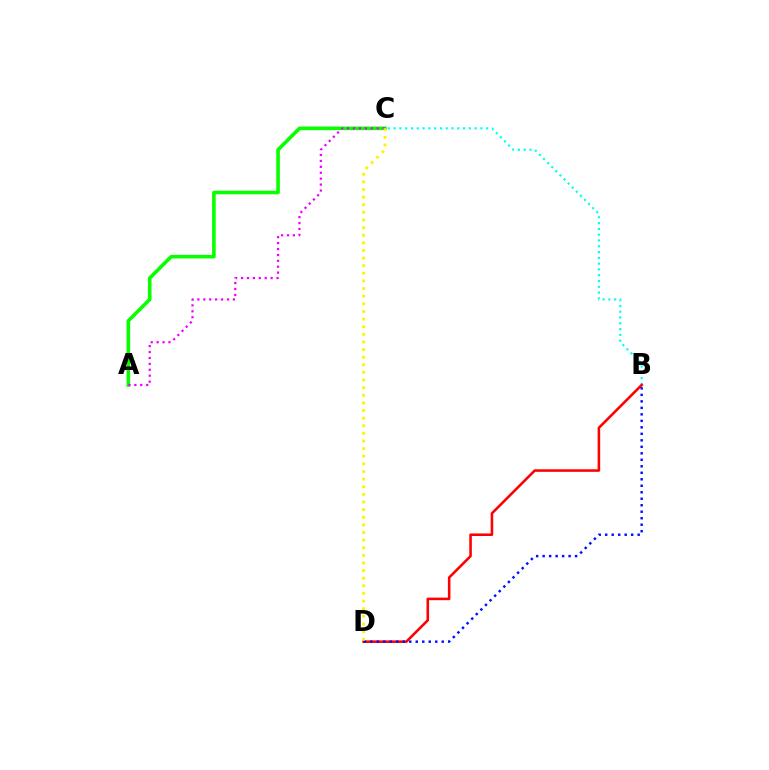{('A', 'C'): [{'color': '#08ff00', 'line_style': 'solid', 'thickness': 2.59}, {'color': '#ee00ff', 'line_style': 'dotted', 'thickness': 1.61}], ('B', 'C'): [{'color': '#00fff6', 'line_style': 'dotted', 'thickness': 1.57}], ('B', 'D'): [{'color': '#ff0000', 'line_style': 'solid', 'thickness': 1.84}, {'color': '#0010ff', 'line_style': 'dotted', 'thickness': 1.76}], ('C', 'D'): [{'color': '#fcf500', 'line_style': 'dotted', 'thickness': 2.07}]}